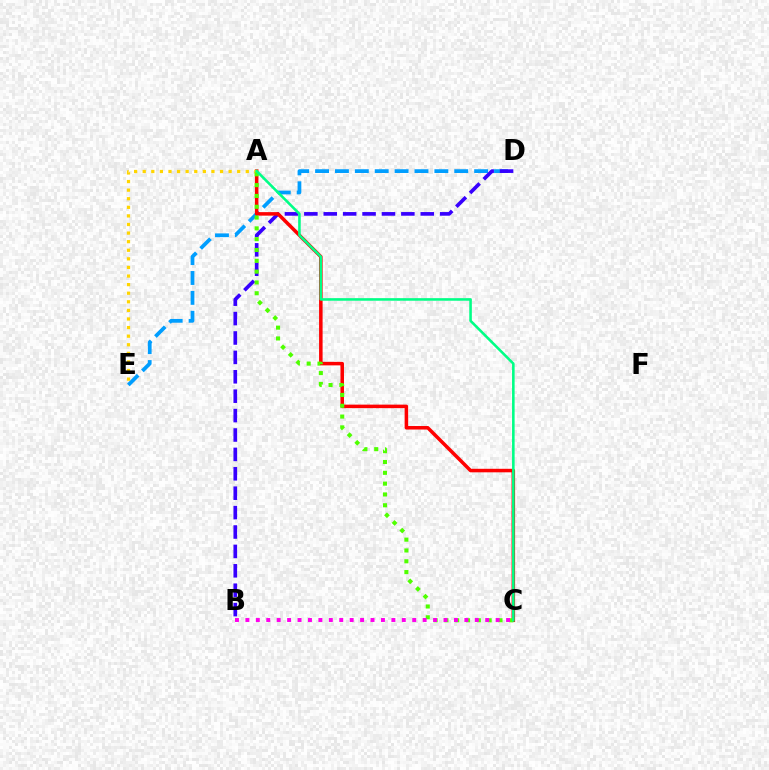{('D', 'E'): [{'color': '#009eff', 'line_style': 'dashed', 'thickness': 2.7}], ('B', 'D'): [{'color': '#3700ff', 'line_style': 'dashed', 'thickness': 2.64}], ('A', 'C'): [{'color': '#ff0000', 'line_style': 'solid', 'thickness': 2.53}, {'color': '#4fff00', 'line_style': 'dotted', 'thickness': 2.94}, {'color': '#00ff86', 'line_style': 'solid', 'thickness': 1.86}], ('A', 'E'): [{'color': '#ffd500', 'line_style': 'dotted', 'thickness': 2.33}], ('B', 'C'): [{'color': '#ff00ed', 'line_style': 'dotted', 'thickness': 2.83}]}